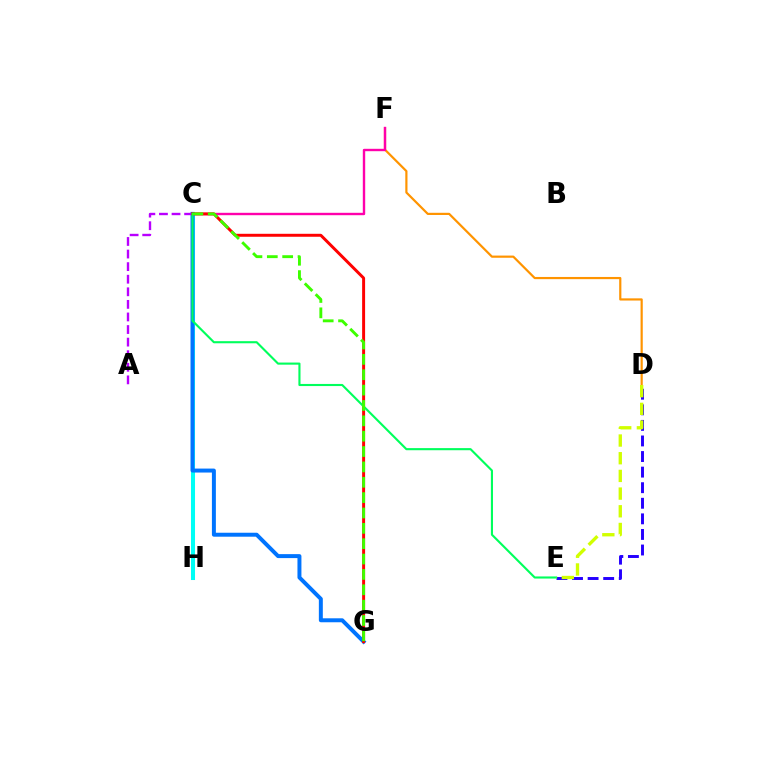{('D', 'F'): [{'color': '#ff9400', 'line_style': 'solid', 'thickness': 1.58}], ('C', 'F'): [{'color': '#ff00ac', 'line_style': 'solid', 'thickness': 1.72}], ('C', 'H'): [{'color': '#00fff6', 'line_style': 'solid', 'thickness': 2.91}], ('D', 'E'): [{'color': '#2500ff', 'line_style': 'dashed', 'thickness': 2.12}, {'color': '#d1ff00', 'line_style': 'dashed', 'thickness': 2.4}], ('C', 'G'): [{'color': '#0074ff', 'line_style': 'solid', 'thickness': 2.85}, {'color': '#ff0000', 'line_style': 'solid', 'thickness': 2.13}, {'color': '#3dff00', 'line_style': 'dashed', 'thickness': 2.09}], ('A', 'C'): [{'color': '#b900ff', 'line_style': 'dashed', 'thickness': 1.71}], ('C', 'E'): [{'color': '#00ff5c', 'line_style': 'solid', 'thickness': 1.53}]}